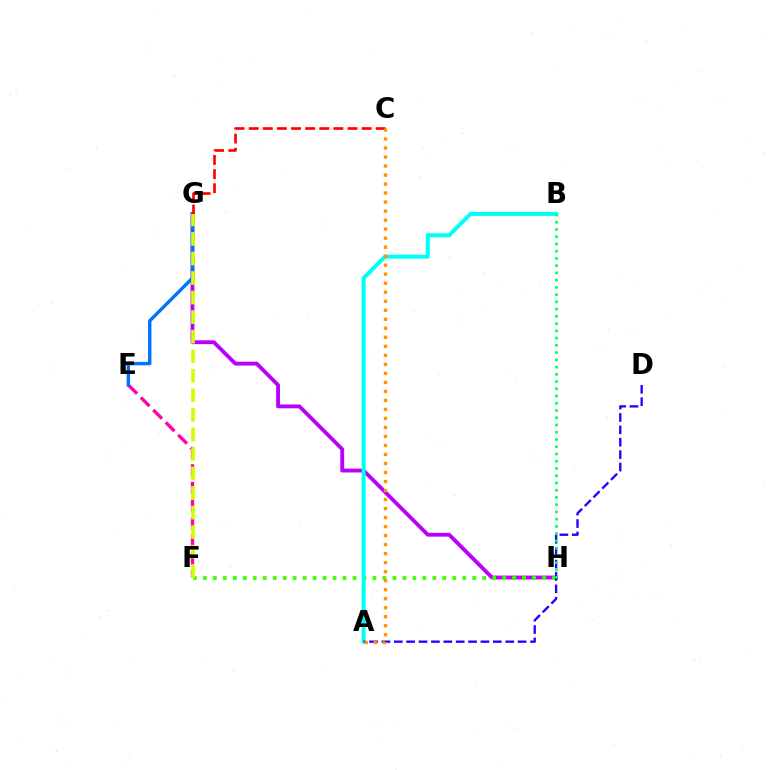{('E', 'F'): [{'color': '#ff00ac', 'line_style': 'dashed', 'thickness': 2.4}], ('G', 'H'): [{'color': '#b900ff', 'line_style': 'solid', 'thickness': 2.77}], ('F', 'H'): [{'color': '#3dff00', 'line_style': 'dotted', 'thickness': 2.71}], ('E', 'G'): [{'color': '#0074ff', 'line_style': 'solid', 'thickness': 2.45}], ('A', 'B'): [{'color': '#00fff6', 'line_style': 'solid', 'thickness': 2.9}], ('A', 'D'): [{'color': '#2500ff', 'line_style': 'dashed', 'thickness': 1.68}], ('B', 'H'): [{'color': '#00ff5c', 'line_style': 'dotted', 'thickness': 1.97}], ('C', 'G'): [{'color': '#ff0000', 'line_style': 'dashed', 'thickness': 1.92}], ('A', 'C'): [{'color': '#ff9400', 'line_style': 'dotted', 'thickness': 2.45}], ('F', 'G'): [{'color': '#d1ff00', 'line_style': 'dashed', 'thickness': 2.65}]}